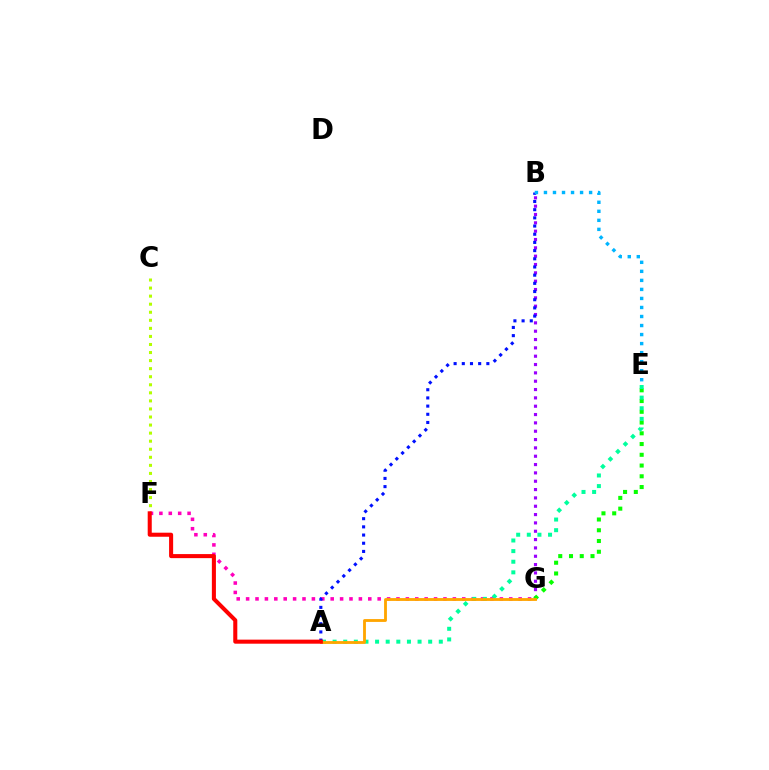{('B', 'G'): [{'color': '#9b00ff', 'line_style': 'dotted', 'thickness': 2.26}], ('E', 'G'): [{'color': '#08ff00', 'line_style': 'dotted', 'thickness': 2.92}], ('C', 'F'): [{'color': '#b3ff00', 'line_style': 'dotted', 'thickness': 2.19}], ('F', 'G'): [{'color': '#ff00bd', 'line_style': 'dotted', 'thickness': 2.55}], ('A', 'E'): [{'color': '#00ff9d', 'line_style': 'dotted', 'thickness': 2.89}], ('A', 'B'): [{'color': '#0010ff', 'line_style': 'dotted', 'thickness': 2.22}], ('B', 'E'): [{'color': '#00b5ff', 'line_style': 'dotted', 'thickness': 2.45}], ('A', 'G'): [{'color': '#ffa500', 'line_style': 'solid', 'thickness': 2.04}], ('A', 'F'): [{'color': '#ff0000', 'line_style': 'solid', 'thickness': 2.92}]}